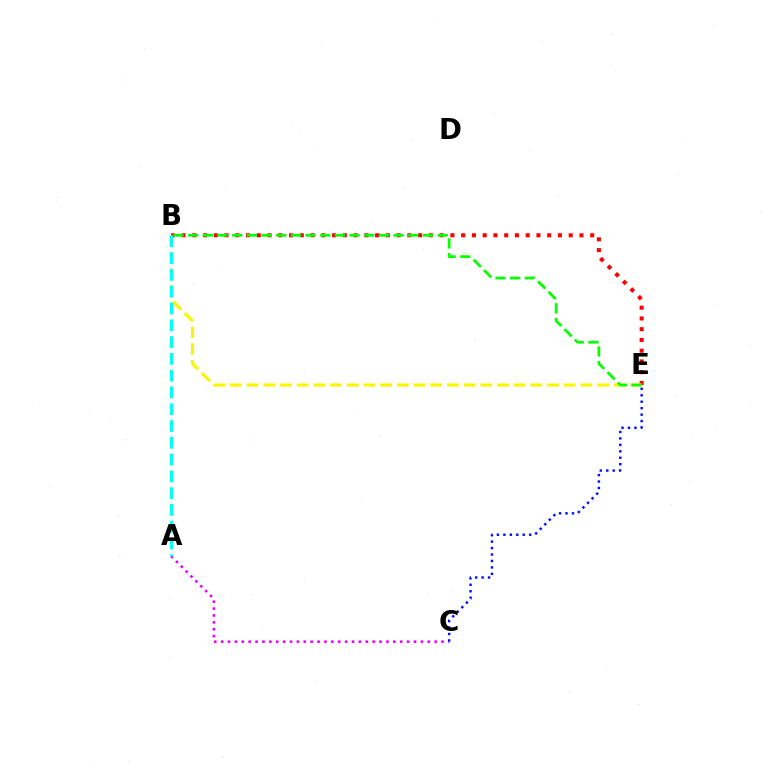{('B', 'E'): [{'color': '#ff0000', 'line_style': 'dotted', 'thickness': 2.92}, {'color': '#fcf500', 'line_style': 'dashed', 'thickness': 2.27}, {'color': '#08ff00', 'line_style': 'dashed', 'thickness': 1.99}], ('A', 'C'): [{'color': '#ee00ff', 'line_style': 'dotted', 'thickness': 1.87}], ('C', 'E'): [{'color': '#0010ff', 'line_style': 'dotted', 'thickness': 1.75}], ('A', 'B'): [{'color': '#00fff6', 'line_style': 'dashed', 'thickness': 2.28}]}